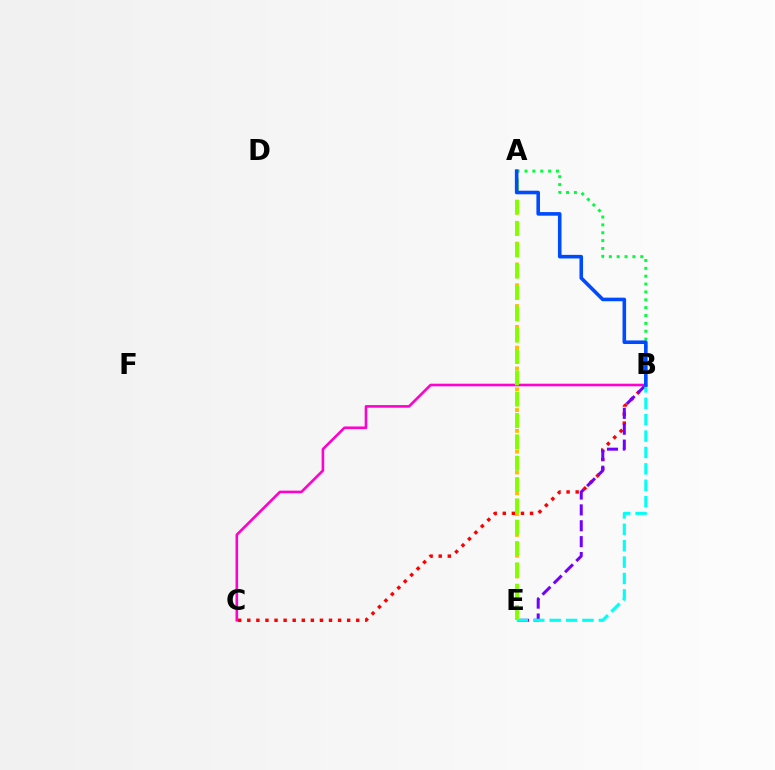{('B', 'C'): [{'color': '#ff0000', 'line_style': 'dotted', 'thickness': 2.47}, {'color': '#ff00cf', 'line_style': 'solid', 'thickness': 1.88}], ('A', 'E'): [{'color': '#ffbd00', 'line_style': 'dotted', 'thickness': 2.83}, {'color': '#84ff00', 'line_style': 'dashed', 'thickness': 2.9}], ('A', 'B'): [{'color': '#00ff39', 'line_style': 'dotted', 'thickness': 2.14}, {'color': '#004bff', 'line_style': 'solid', 'thickness': 2.58}], ('B', 'E'): [{'color': '#7200ff', 'line_style': 'dashed', 'thickness': 2.16}, {'color': '#00fff6', 'line_style': 'dashed', 'thickness': 2.23}]}